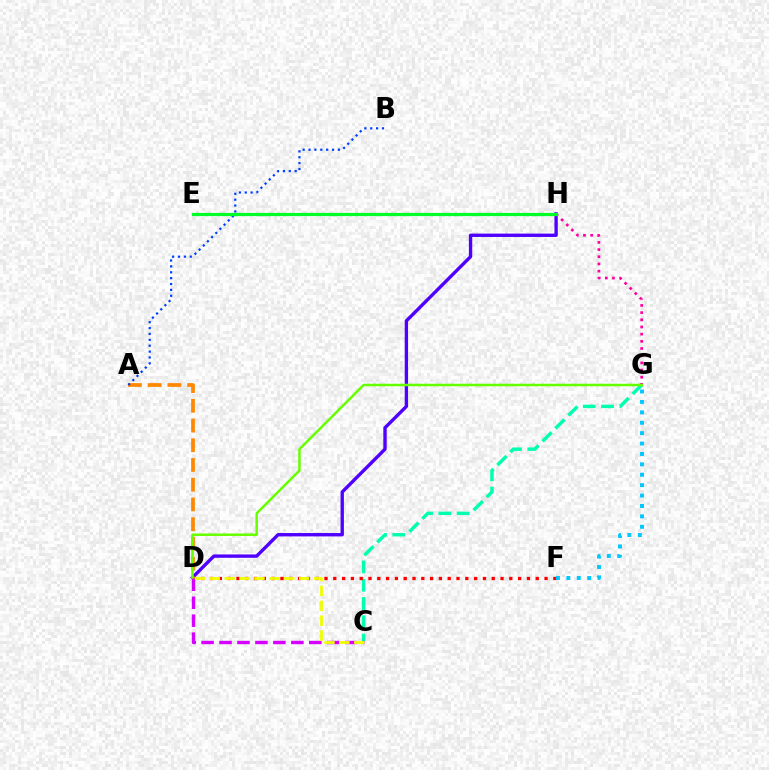{('C', 'G'): [{'color': '#00ffaf', 'line_style': 'dashed', 'thickness': 2.49}], ('D', 'F'): [{'color': '#ff0000', 'line_style': 'dotted', 'thickness': 2.39}], ('D', 'H'): [{'color': '#4f00ff', 'line_style': 'solid', 'thickness': 2.42}], ('G', 'H'): [{'color': '#ff00a0', 'line_style': 'dotted', 'thickness': 1.95}], ('A', 'D'): [{'color': '#ff8800', 'line_style': 'dashed', 'thickness': 2.68}], ('C', 'D'): [{'color': '#d600ff', 'line_style': 'dashed', 'thickness': 2.44}, {'color': '#eeff00', 'line_style': 'dashed', 'thickness': 2.02}], ('A', 'B'): [{'color': '#003fff', 'line_style': 'dotted', 'thickness': 1.6}], ('E', 'H'): [{'color': '#00ff27', 'line_style': 'solid', 'thickness': 2.32}], ('D', 'G'): [{'color': '#66ff00', 'line_style': 'solid', 'thickness': 1.79}], ('F', 'G'): [{'color': '#00c7ff', 'line_style': 'dotted', 'thickness': 2.83}]}